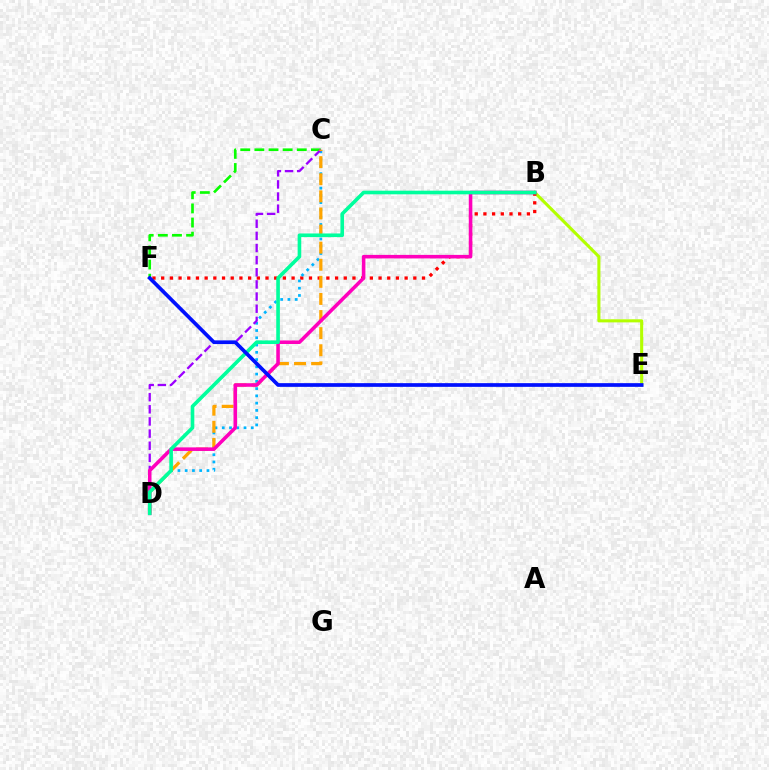{('B', 'E'): [{'color': '#b3ff00', 'line_style': 'solid', 'thickness': 2.22}], ('B', 'F'): [{'color': '#ff0000', 'line_style': 'dotted', 'thickness': 2.36}], ('C', 'D'): [{'color': '#00b5ff', 'line_style': 'dotted', 'thickness': 1.97}, {'color': '#9b00ff', 'line_style': 'dashed', 'thickness': 1.65}, {'color': '#ffa500', 'line_style': 'dashed', 'thickness': 2.32}], ('C', 'F'): [{'color': '#08ff00', 'line_style': 'dashed', 'thickness': 1.92}], ('B', 'D'): [{'color': '#ff00bd', 'line_style': 'solid', 'thickness': 2.56}, {'color': '#00ff9d', 'line_style': 'solid', 'thickness': 2.61}], ('E', 'F'): [{'color': '#0010ff', 'line_style': 'solid', 'thickness': 2.66}]}